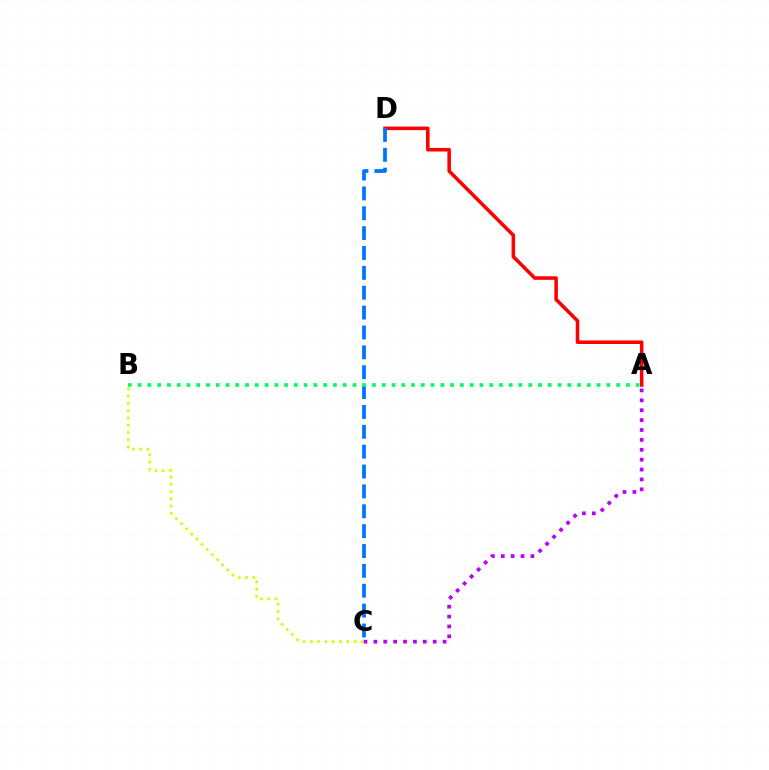{('A', 'C'): [{'color': '#b900ff', 'line_style': 'dotted', 'thickness': 2.69}], ('A', 'D'): [{'color': '#ff0000', 'line_style': 'solid', 'thickness': 2.55}], ('C', 'D'): [{'color': '#0074ff', 'line_style': 'dashed', 'thickness': 2.7}], ('B', 'C'): [{'color': '#d1ff00', 'line_style': 'dotted', 'thickness': 1.98}], ('A', 'B'): [{'color': '#00ff5c', 'line_style': 'dotted', 'thickness': 2.65}]}